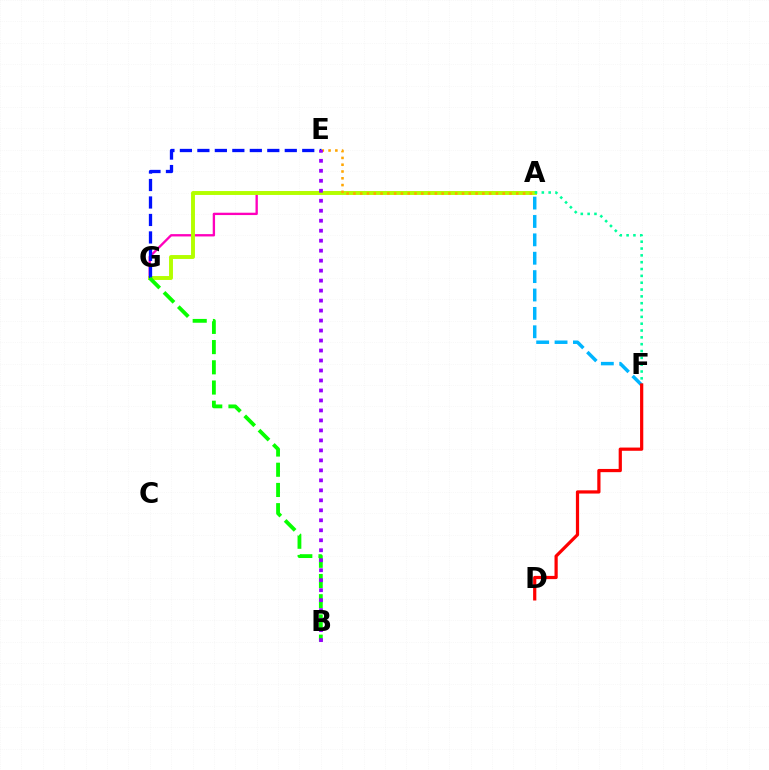{('A', 'G'): [{'color': '#ff00bd', 'line_style': 'solid', 'thickness': 1.68}, {'color': '#b3ff00', 'line_style': 'solid', 'thickness': 2.82}], ('A', 'E'): [{'color': '#ffa500', 'line_style': 'dotted', 'thickness': 1.84}], ('E', 'G'): [{'color': '#0010ff', 'line_style': 'dashed', 'thickness': 2.37}], ('A', 'F'): [{'color': '#00b5ff', 'line_style': 'dashed', 'thickness': 2.5}, {'color': '#00ff9d', 'line_style': 'dotted', 'thickness': 1.86}], ('B', 'G'): [{'color': '#08ff00', 'line_style': 'dashed', 'thickness': 2.75}], ('B', 'E'): [{'color': '#9b00ff', 'line_style': 'dotted', 'thickness': 2.71}], ('D', 'F'): [{'color': '#ff0000', 'line_style': 'solid', 'thickness': 2.32}]}